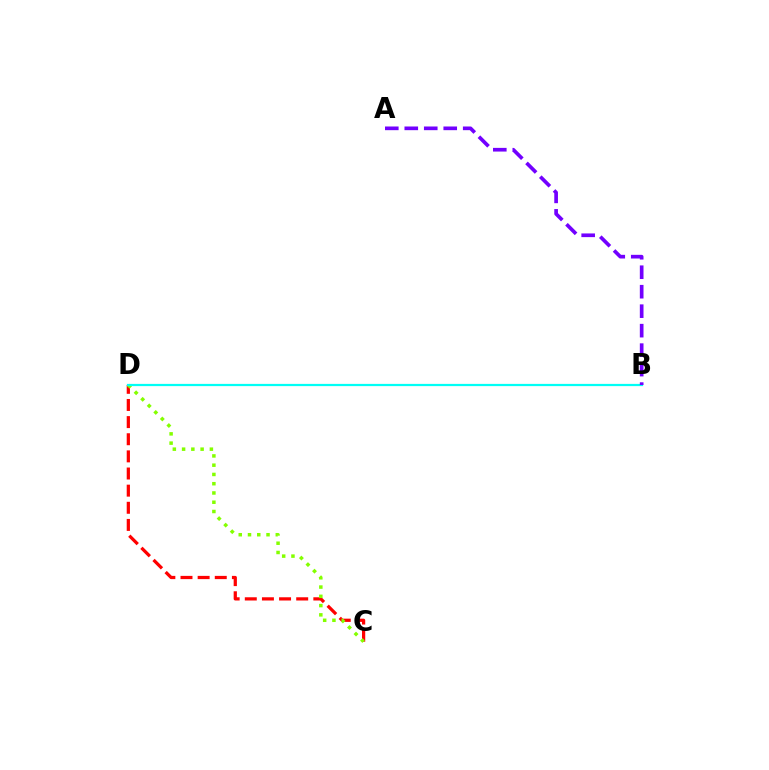{('C', 'D'): [{'color': '#ff0000', 'line_style': 'dashed', 'thickness': 2.33}, {'color': '#84ff00', 'line_style': 'dotted', 'thickness': 2.52}], ('B', 'D'): [{'color': '#00fff6', 'line_style': 'solid', 'thickness': 1.6}], ('A', 'B'): [{'color': '#7200ff', 'line_style': 'dashed', 'thickness': 2.65}]}